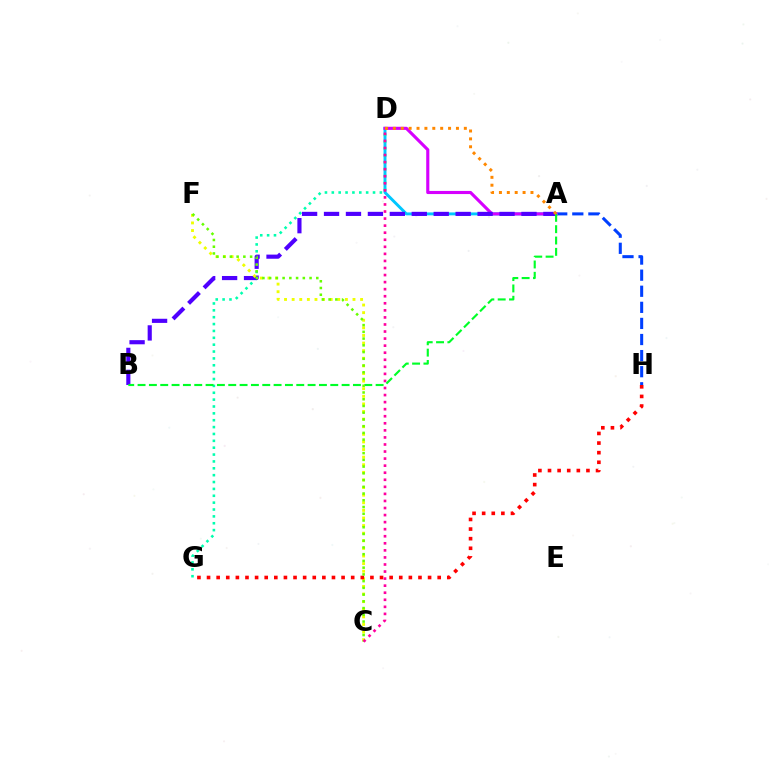{('A', 'H'): [{'color': '#003fff', 'line_style': 'dashed', 'thickness': 2.19}], ('A', 'D'): [{'color': '#00c7ff', 'line_style': 'solid', 'thickness': 2.11}, {'color': '#d600ff', 'line_style': 'solid', 'thickness': 2.25}, {'color': '#ff8800', 'line_style': 'dotted', 'thickness': 2.14}], ('D', 'G'): [{'color': '#00ffaf', 'line_style': 'dotted', 'thickness': 1.87}], ('A', 'B'): [{'color': '#4f00ff', 'line_style': 'dashed', 'thickness': 2.98}, {'color': '#00ff27', 'line_style': 'dashed', 'thickness': 1.54}], ('C', 'F'): [{'color': '#eeff00', 'line_style': 'dotted', 'thickness': 2.07}, {'color': '#66ff00', 'line_style': 'dotted', 'thickness': 1.83}], ('G', 'H'): [{'color': '#ff0000', 'line_style': 'dotted', 'thickness': 2.61}], ('C', 'D'): [{'color': '#ff00a0', 'line_style': 'dotted', 'thickness': 1.92}]}